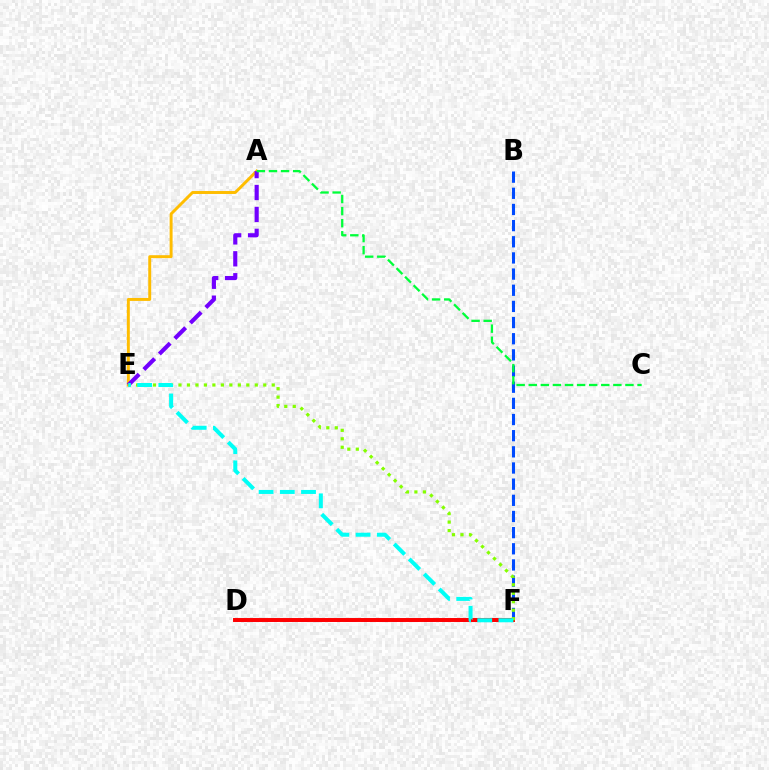{('D', 'F'): [{'color': '#ff00cf', 'line_style': 'dashed', 'thickness': 2.13}, {'color': '#ff0000', 'line_style': 'solid', 'thickness': 2.84}], ('B', 'F'): [{'color': '#004bff', 'line_style': 'dashed', 'thickness': 2.2}], ('A', 'E'): [{'color': '#ffbd00', 'line_style': 'solid', 'thickness': 2.12}, {'color': '#7200ff', 'line_style': 'dashed', 'thickness': 2.98}], ('A', 'C'): [{'color': '#00ff39', 'line_style': 'dashed', 'thickness': 1.64}], ('E', 'F'): [{'color': '#84ff00', 'line_style': 'dotted', 'thickness': 2.3}, {'color': '#00fff6', 'line_style': 'dashed', 'thickness': 2.88}]}